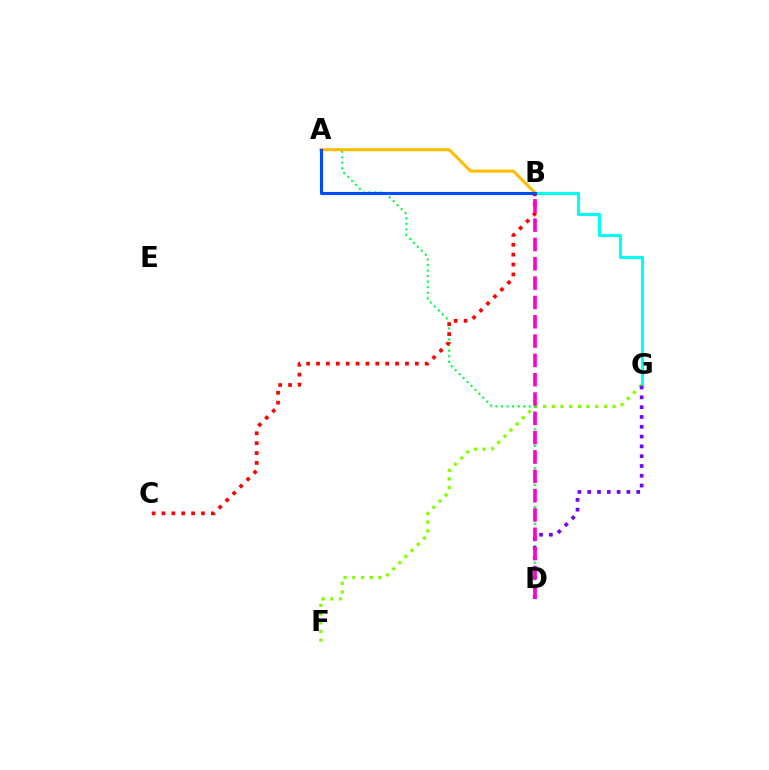{('B', 'G'): [{'color': '#00fff6', 'line_style': 'solid', 'thickness': 2.24}], ('F', 'G'): [{'color': '#84ff00', 'line_style': 'dotted', 'thickness': 2.36}], ('A', 'D'): [{'color': '#00ff39', 'line_style': 'dotted', 'thickness': 1.51}], ('A', 'B'): [{'color': '#ffbd00', 'line_style': 'solid', 'thickness': 2.19}, {'color': '#004bff', 'line_style': 'solid', 'thickness': 2.24}], ('D', 'G'): [{'color': '#7200ff', 'line_style': 'dotted', 'thickness': 2.66}], ('B', 'C'): [{'color': '#ff0000', 'line_style': 'dotted', 'thickness': 2.68}], ('B', 'D'): [{'color': '#ff00cf', 'line_style': 'dashed', 'thickness': 2.62}]}